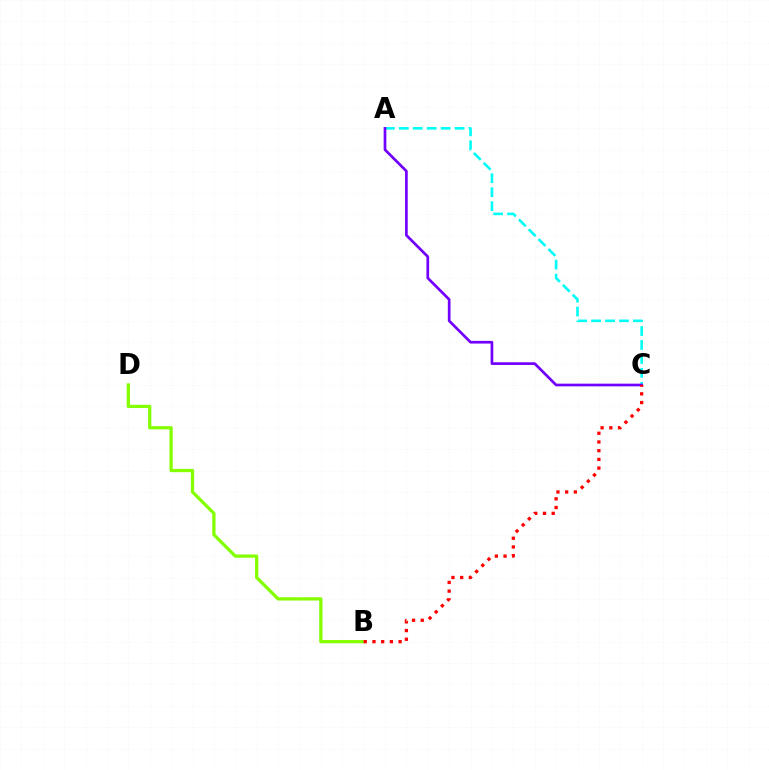{('A', 'C'): [{'color': '#00fff6', 'line_style': 'dashed', 'thickness': 1.89}, {'color': '#7200ff', 'line_style': 'solid', 'thickness': 1.94}], ('B', 'D'): [{'color': '#84ff00', 'line_style': 'solid', 'thickness': 2.35}], ('B', 'C'): [{'color': '#ff0000', 'line_style': 'dotted', 'thickness': 2.37}]}